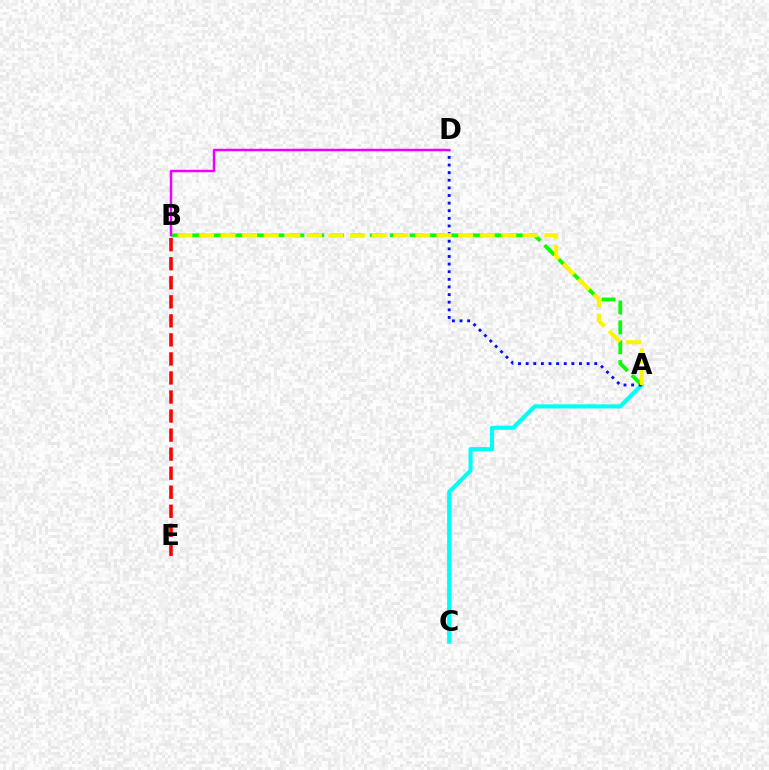{('B', 'E'): [{'color': '#ff0000', 'line_style': 'dashed', 'thickness': 2.59}], ('A', 'C'): [{'color': '#00fff6', 'line_style': 'solid', 'thickness': 2.95}], ('A', 'B'): [{'color': '#08ff00', 'line_style': 'dashed', 'thickness': 2.7}, {'color': '#fcf500', 'line_style': 'dashed', 'thickness': 2.93}], ('A', 'D'): [{'color': '#0010ff', 'line_style': 'dotted', 'thickness': 2.07}], ('B', 'D'): [{'color': '#ee00ff', 'line_style': 'solid', 'thickness': 1.78}]}